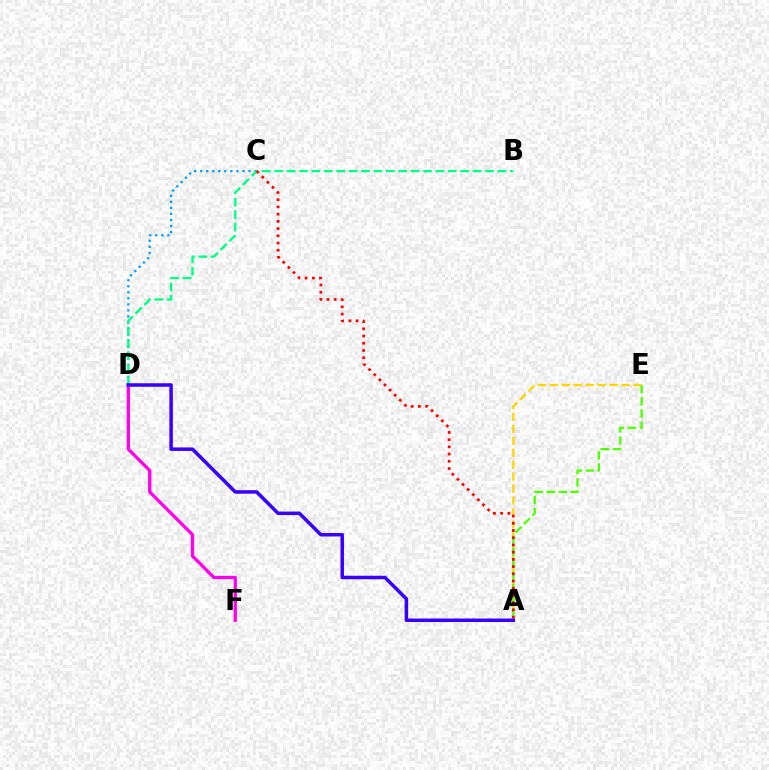{('A', 'E'): [{'color': '#ffd500', 'line_style': 'dashed', 'thickness': 1.62}, {'color': '#4fff00', 'line_style': 'dashed', 'thickness': 1.64}], ('C', 'D'): [{'color': '#009eff', 'line_style': 'dotted', 'thickness': 1.64}], ('D', 'F'): [{'color': '#ff00ed', 'line_style': 'solid', 'thickness': 2.36}], ('B', 'D'): [{'color': '#00ff86', 'line_style': 'dashed', 'thickness': 1.68}], ('A', 'C'): [{'color': '#ff0000', 'line_style': 'dotted', 'thickness': 1.96}], ('A', 'D'): [{'color': '#3700ff', 'line_style': 'solid', 'thickness': 2.52}]}